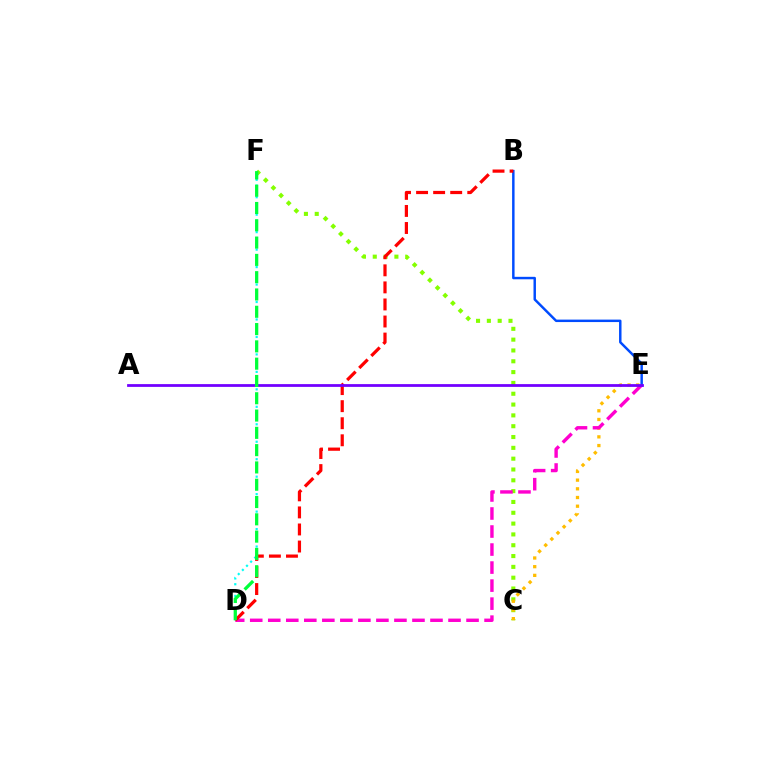{('D', 'F'): [{'color': '#00fff6', 'line_style': 'dotted', 'thickness': 1.58}, {'color': '#00ff39', 'line_style': 'dashed', 'thickness': 2.35}], ('C', 'F'): [{'color': '#84ff00', 'line_style': 'dotted', 'thickness': 2.94}], ('C', 'E'): [{'color': '#ffbd00', 'line_style': 'dotted', 'thickness': 2.36}], ('B', 'E'): [{'color': '#004bff', 'line_style': 'solid', 'thickness': 1.77}], ('D', 'E'): [{'color': '#ff00cf', 'line_style': 'dashed', 'thickness': 2.45}], ('B', 'D'): [{'color': '#ff0000', 'line_style': 'dashed', 'thickness': 2.32}], ('A', 'E'): [{'color': '#7200ff', 'line_style': 'solid', 'thickness': 1.99}]}